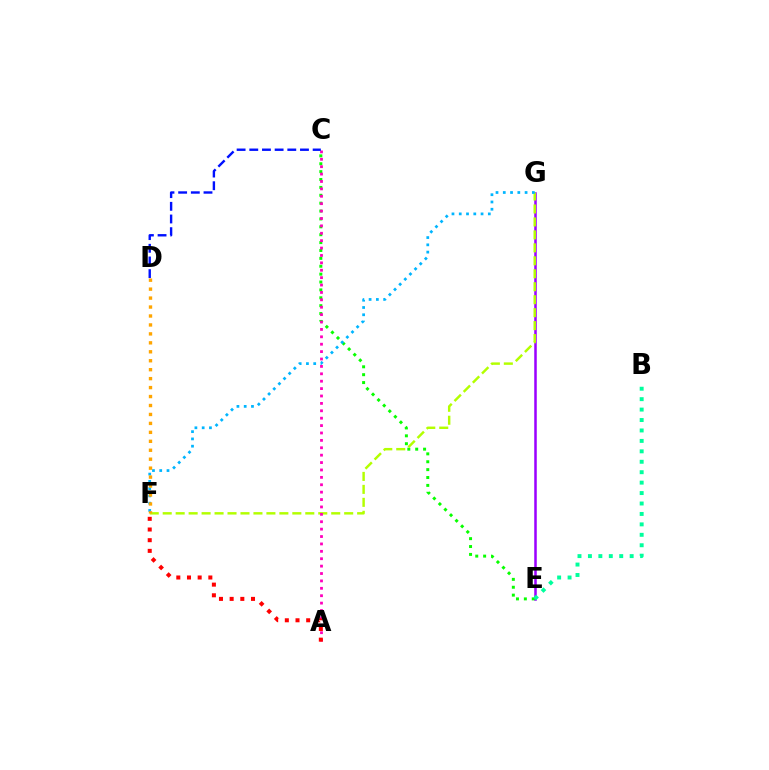{('E', 'G'): [{'color': '#9b00ff', 'line_style': 'solid', 'thickness': 1.82}], ('C', 'E'): [{'color': '#08ff00', 'line_style': 'dotted', 'thickness': 2.14}], ('B', 'E'): [{'color': '#00ff9d', 'line_style': 'dotted', 'thickness': 2.84}], ('F', 'G'): [{'color': '#b3ff00', 'line_style': 'dashed', 'thickness': 1.76}, {'color': '#00b5ff', 'line_style': 'dotted', 'thickness': 1.98}], ('A', 'C'): [{'color': '#ff00bd', 'line_style': 'dotted', 'thickness': 2.01}], ('C', 'D'): [{'color': '#0010ff', 'line_style': 'dashed', 'thickness': 1.72}], ('A', 'F'): [{'color': '#ff0000', 'line_style': 'dotted', 'thickness': 2.9}], ('D', 'F'): [{'color': '#ffa500', 'line_style': 'dotted', 'thickness': 2.43}]}